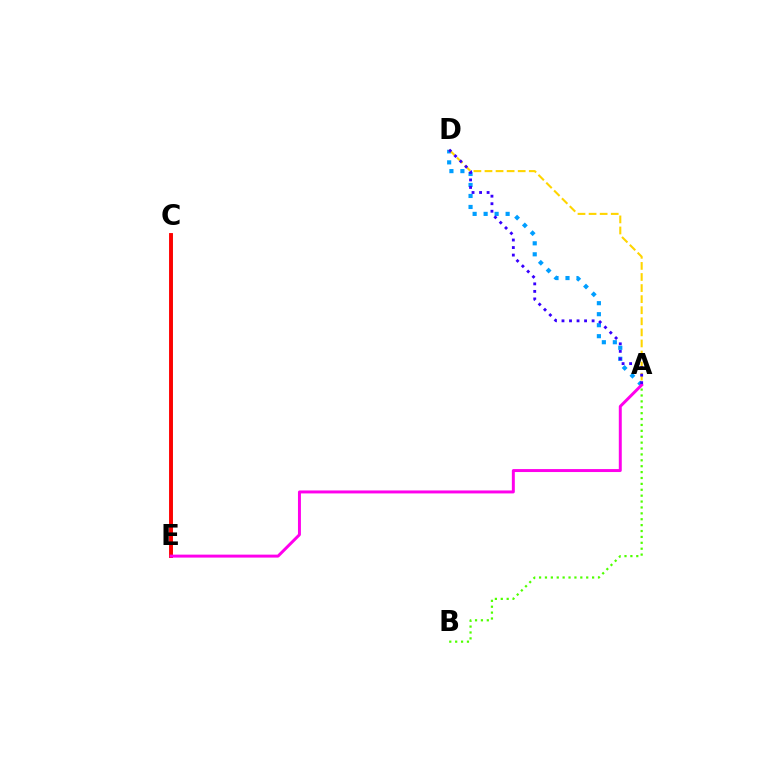{('A', 'D'): [{'color': '#009eff', 'line_style': 'dotted', 'thickness': 2.99}, {'color': '#ffd500', 'line_style': 'dashed', 'thickness': 1.5}, {'color': '#3700ff', 'line_style': 'dotted', 'thickness': 2.05}], ('A', 'B'): [{'color': '#4fff00', 'line_style': 'dotted', 'thickness': 1.6}], ('C', 'E'): [{'color': '#00ff86', 'line_style': 'solid', 'thickness': 1.8}, {'color': '#ff0000', 'line_style': 'solid', 'thickness': 2.8}], ('A', 'E'): [{'color': '#ff00ed', 'line_style': 'solid', 'thickness': 2.14}]}